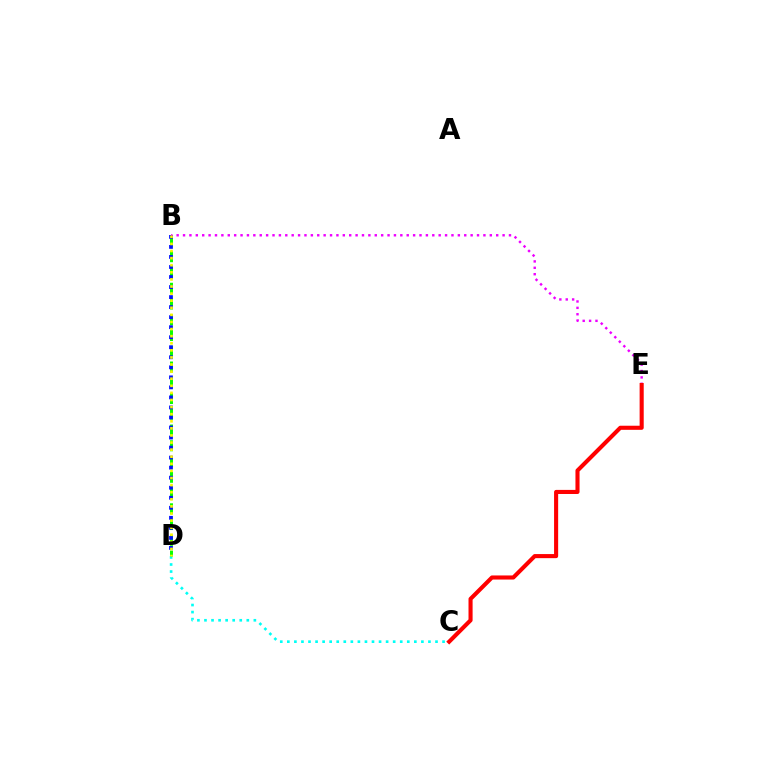{('C', 'D'): [{'color': '#00fff6', 'line_style': 'dotted', 'thickness': 1.92}], ('B', 'D'): [{'color': '#08ff00', 'line_style': 'dashed', 'thickness': 2.14}, {'color': '#0010ff', 'line_style': 'dotted', 'thickness': 2.73}, {'color': '#fcf500', 'line_style': 'dotted', 'thickness': 1.93}], ('B', 'E'): [{'color': '#ee00ff', 'line_style': 'dotted', 'thickness': 1.74}], ('C', 'E'): [{'color': '#ff0000', 'line_style': 'solid', 'thickness': 2.95}]}